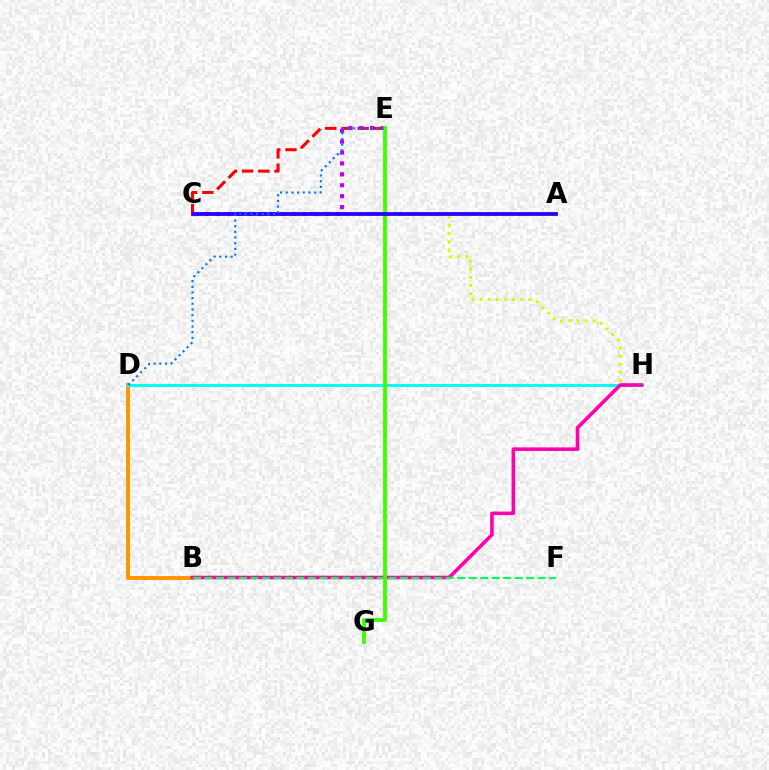{('B', 'D'): [{'color': '#ff9400', 'line_style': 'solid', 'thickness': 2.81}], ('C', 'E'): [{'color': '#ff0000', 'line_style': 'dashed', 'thickness': 2.2}, {'color': '#b900ff', 'line_style': 'dotted', 'thickness': 2.96}], ('C', 'H'): [{'color': '#d1ff00', 'line_style': 'dotted', 'thickness': 2.21}], ('D', 'H'): [{'color': '#00fff6', 'line_style': 'solid', 'thickness': 2.15}], ('B', 'H'): [{'color': '#ff00ac', 'line_style': 'solid', 'thickness': 2.56}], ('B', 'F'): [{'color': '#00ff5c', 'line_style': 'dashed', 'thickness': 1.56}], ('E', 'G'): [{'color': '#3dff00', 'line_style': 'solid', 'thickness': 2.76}], ('A', 'C'): [{'color': '#2500ff', 'line_style': 'solid', 'thickness': 2.72}], ('D', 'E'): [{'color': '#0074ff', 'line_style': 'dotted', 'thickness': 1.54}]}